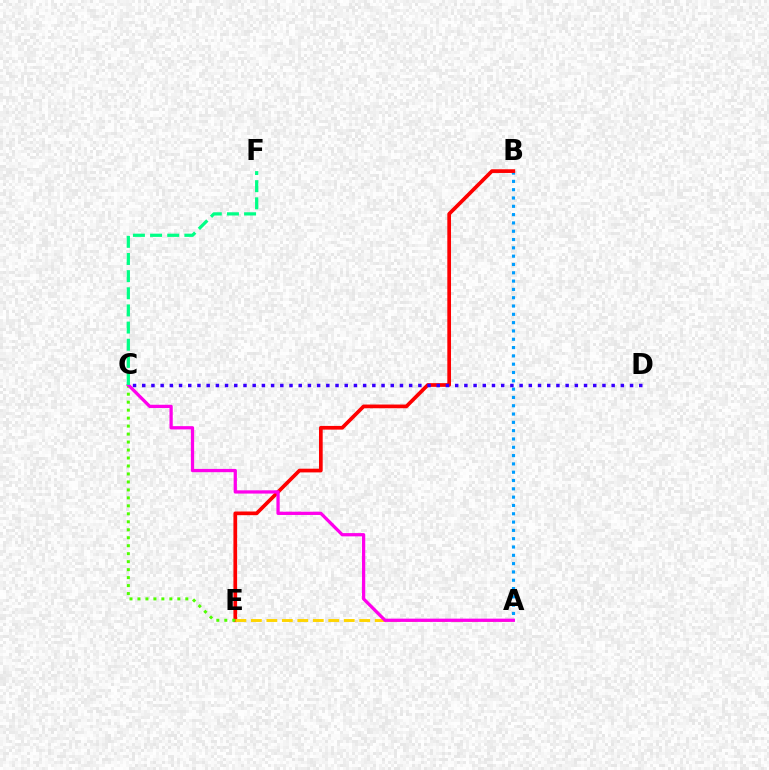{('A', 'B'): [{'color': '#009eff', 'line_style': 'dotted', 'thickness': 2.26}], ('B', 'E'): [{'color': '#ff0000', 'line_style': 'solid', 'thickness': 2.66}], ('C', 'E'): [{'color': '#4fff00', 'line_style': 'dotted', 'thickness': 2.17}], ('C', 'D'): [{'color': '#3700ff', 'line_style': 'dotted', 'thickness': 2.5}], ('A', 'E'): [{'color': '#ffd500', 'line_style': 'dashed', 'thickness': 2.1}], ('A', 'C'): [{'color': '#ff00ed', 'line_style': 'solid', 'thickness': 2.35}], ('C', 'F'): [{'color': '#00ff86', 'line_style': 'dashed', 'thickness': 2.33}]}